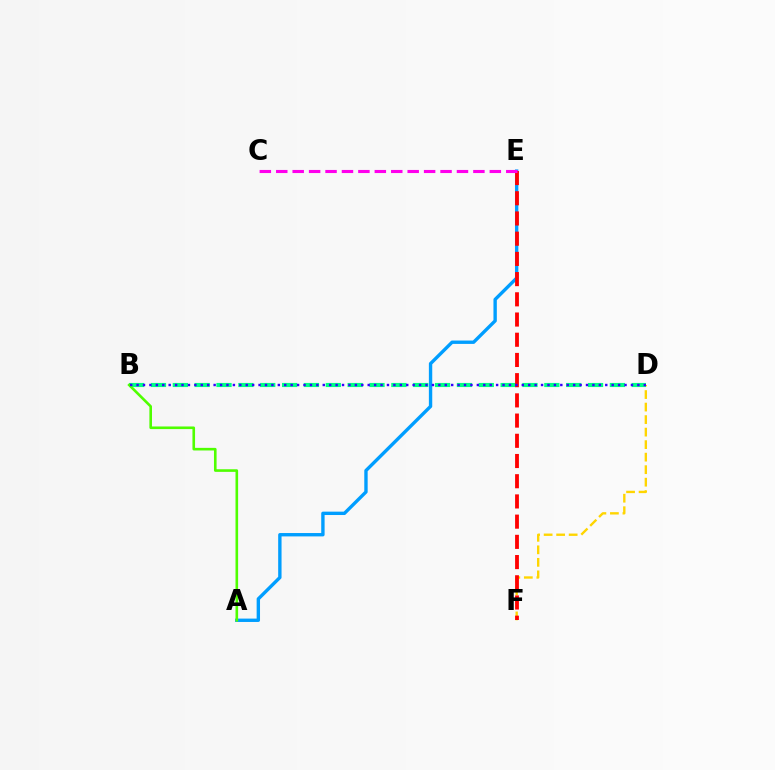{('D', 'F'): [{'color': '#ffd500', 'line_style': 'dashed', 'thickness': 1.7}], ('B', 'D'): [{'color': '#00ff86', 'line_style': 'dashed', 'thickness': 2.97}, {'color': '#3700ff', 'line_style': 'dotted', 'thickness': 1.74}], ('A', 'E'): [{'color': '#009eff', 'line_style': 'solid', 'thickness': 2.43}], ('A', 'B'): [{'color': '#4fff00', 'line_style': 'solid', 'thickness': 1.88}], ('E', 'F'): [{'color': '#ff0000', 'line_style': 'dashed', 'thickness': 2.75}], ('C', 'E'): [{'color': '#ff00ed', 'line_style': 'dashed', 'thickness': 2.23}]}